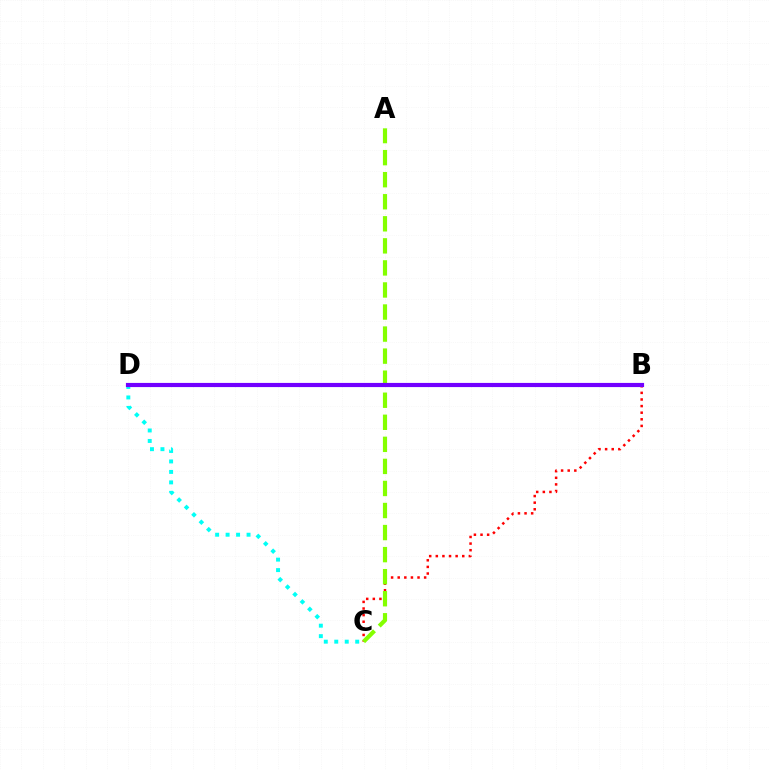{('B', 'C'): [{'color': '#ff0000', 'line_style': 'dotted', 'thickness': 1.8}], ('A', 'C'): [{'color': '#84ff00', 'line_style': 'dashed', 'thickness': 3.0}], ('C', 'D'): [{'color': '#00fff6', 'line_style': 'dotted', 'thickness': 2.85}], ('B', 'D'): [{'color': '#7200ff', 'line_style': 'solid', 'thickness': 3.0}]}